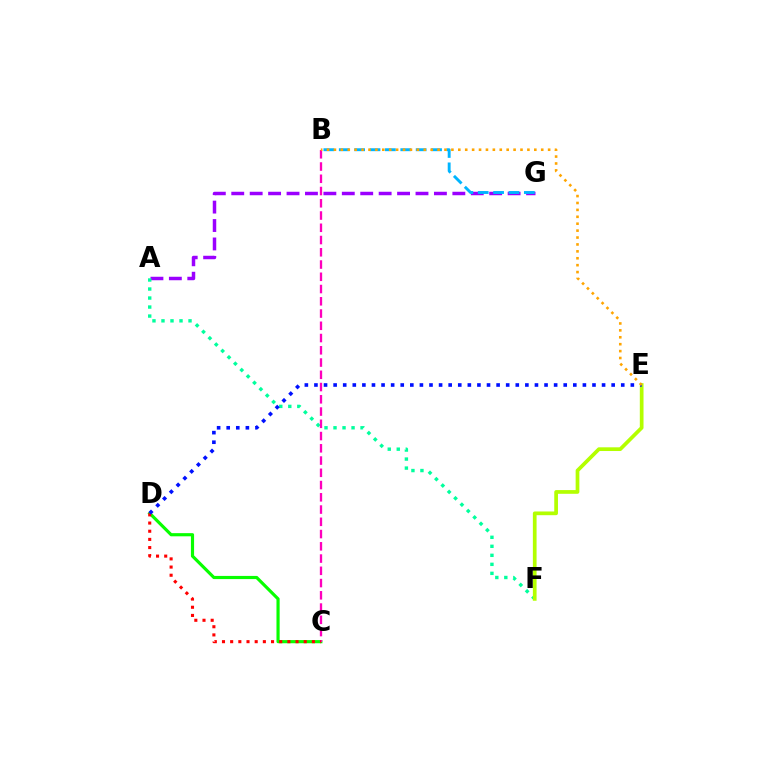{('A', 'G'): [{'color': '#9b00ff', 'line_style': 'dashed', 'thickness': 2.5}], ('C', 'D'): [{'color': '#08ff00', 'line_style': 'solid', 'thickness': 2.28}, {'color': '#ff0000', 'line_style': 'dotted', 'thickness': 2.22}], ('A', 'F'): [{'color': '#00ff9d', 'line_style': 'dotted', 'thickness': 2.45}], ('B', 'C'): [{'color': '#ff00bd', 'line_style': 'dashed', 'thickness': 1.66}], ('B', 'G'): [{'color': '#00b5ff', 'line_style': 'dashed', 'thickness': 2.09}], ('E', 'F'): [{'color': '#b3ff00', 'line_style': 'solid', 'thickness': 2.67}], ('D', 'E'): [{'color': '#0010ff', 'line_style': 'dotted', 'thickness': 2.6}], ('B', 'E'): [{'color': '#ffa500', 'line_style': 'dotted', 'thickness': 1.88}]}